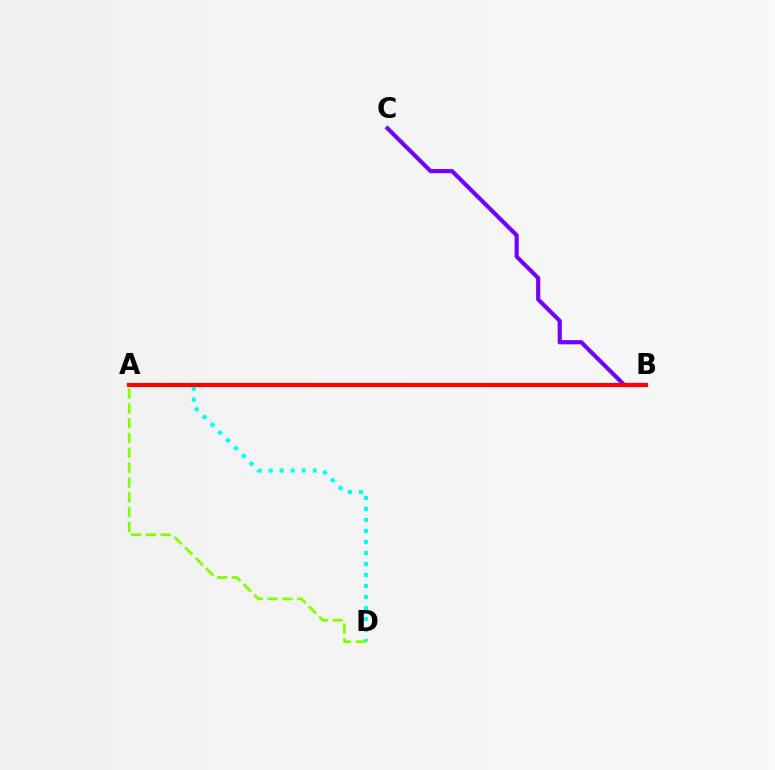{('A', 'D'): [{'color': '#00fff6', 'line_style': 'dotted', 'thickness': 2.99}, {'color': '#84ff00', 'line_style': 'dashed', 'thickness': 2.01}], ('B', 'C'): [{'color': '#7200ff', 'line_style': 'solid', 'thickness': 2.99}], ('A', 'B'): [{'color': '#ff0000', 'line_style': 'solid', 'thickness': 2.98}]}